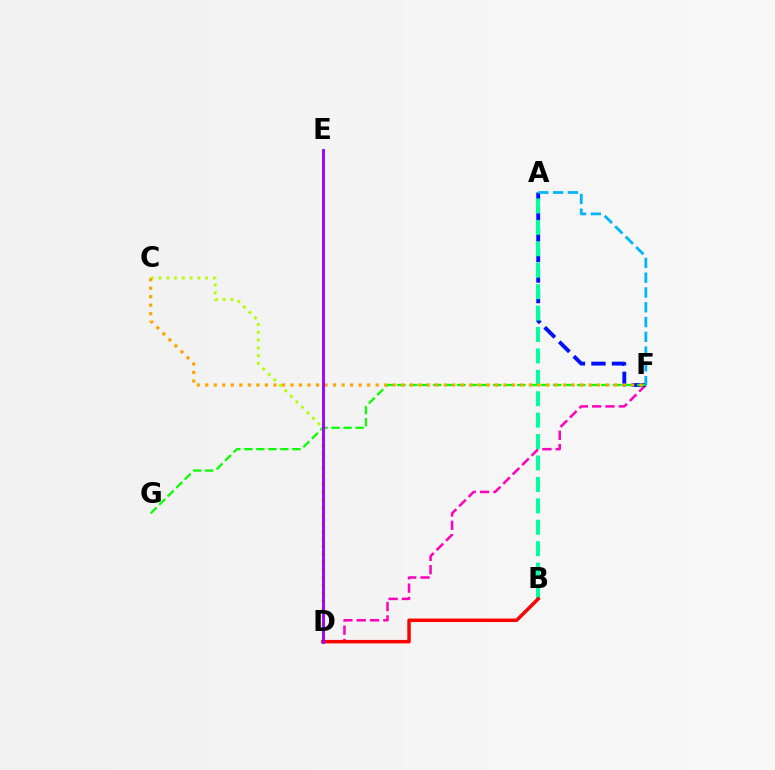{('D', 'F'): [{'color': '#ff00bd', 'line_style': 'dashed', 'thickness': 1.81}], ('A', 'F'): [{'color': '#0010ff', 'line_style': 'dashed', 'thickness': 2.79}, {'color': '#00b5ff', 'line_style': 'dashed', 'thickness': 2.01}], ('A', 'B'): [{'color': '#00ff9d', 'line_style': 'dashed', 'thickness': 2.91}], ('F', 'G'): [{'color': '#08ff00', 'line_style': 'dashed', 'thickness': 1.63}], ('C', 'D'): [{'color': '#b3ff00', 'line_style': 'dotted', 'thickness': 2.11}], ('B', 'D'): [{'color': '#ff0000', 'line_style': 'solid', 'thickness': 2.5}], ('C', 'F'): [{'color': '#ffa500', 'line_style': 'dotted', 'thickness': 2.31}], ('D', 'E'): [{'color': '#9b00ff', 'line_style': 'solid', 'thickness': 2.06}]}